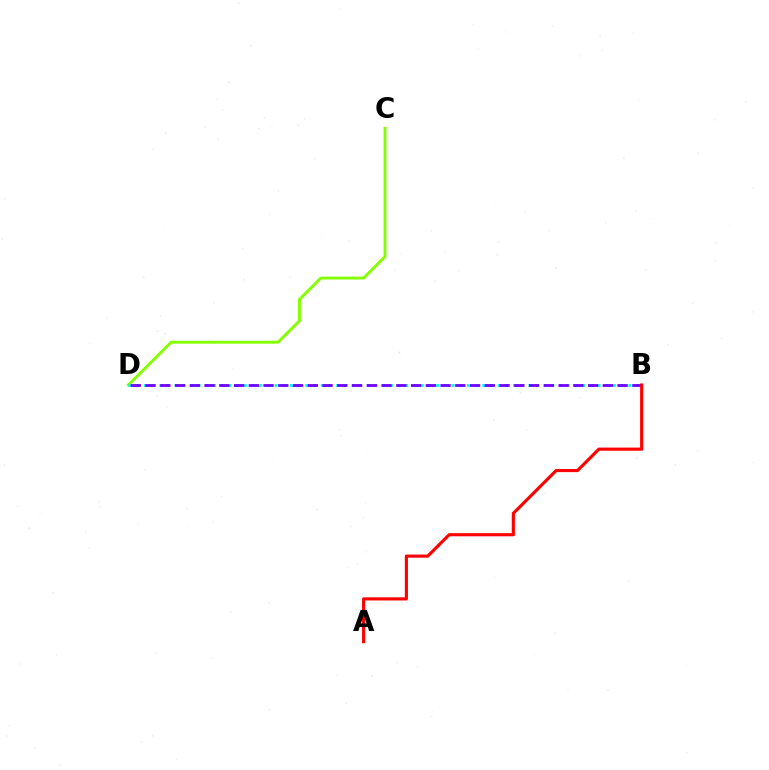{('C', 'D'): [{'color': '#84ff00', 'line_style': 'solid', 'thickness': 2.09}], ('B', 'D'): [{'color': '#00fff6', 'line_style': 'dotted', 'thickness': 2.09}, {'color': '#7200ff', 'line_style': 'dashed', 'thickness': 2.0}], ('A', 'B'): [{'color': '#ff0000', 'line_style': 'solid', 'thickness': 2.25}]}